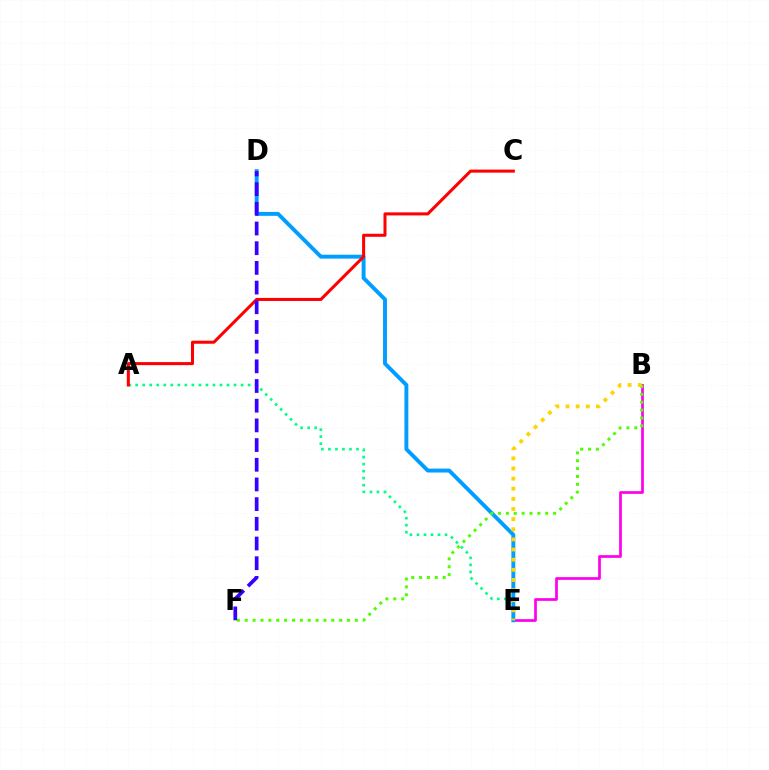{('B', 'E'): [{'color': '#ff00ed', 'line_style': 'solid', 'thickness': 1.96}, {'color': '#ffd500', 'line_style': 'dotted', 'thickness': 2.75}], ('A', 'E'): [{'color': '#00ff86', 'line_style': 'dotted', 'thickness': 1.91}], ('D', 'E'): [{'color': '#009eff', 'line_style': 'solid', 'thickness': 2.81}], ('A', 'C'): [{'color': '#ff0000', 'line_style': 'solid', 'thickness': 2.19}], ('B', 'F'): [{'color': '#4fff00', 'line_style': 'dotted', 'thickness': 2.14}], ('D', 'F'): [{'color': '#3700ff', 'line_style': 'dashed', 'thickness': 2.67}]}